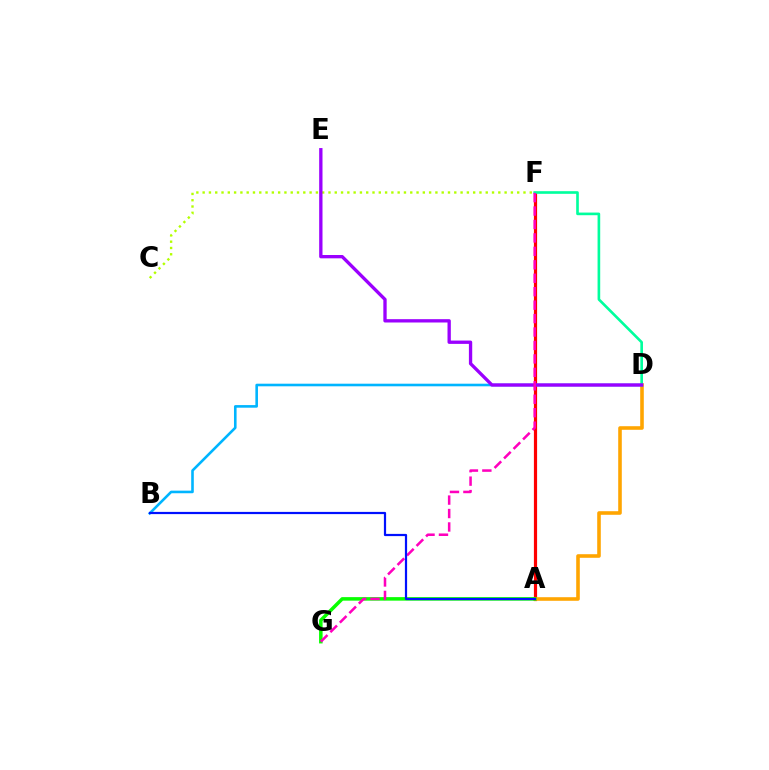{('A', 'F'): [{'color': '#ff0000', 'line_style': 'solid', 'thickness': 2.3}], ('A', 'D'): [{'color': '#ffa500', 'line_style': 'solid', 'thickness': 2.58}], ('C', 'F'): [{'color': '#b3ff00', 'line_style': 'dotted', 'thickness': 1.71}], ('D', 'F'): [{'color': '#00ff9d', 'line_style': 'solid', 'thickness': 1.9}], ('A', 'G'): [{'color': '#08ff00', 'line_style': 'solid', 'thickness': 2.54}], ('B', 'D'): [{'color': '#00b5ff', 'line_style': 'solid', 'thickness': 1.87}], ('D', 'E'): [{'color': '#9b00ff', 'line_style': 'solid', 'thickness': 2.39}], ('F', 'G'): [{'color': '#ff00bd', 'line_style': 'dashed', 'thickness': 1.83}], ('A', 'B'): [{'color': '#0010ff', 'line_style': 'solid', 'thickness': 1.59}]}